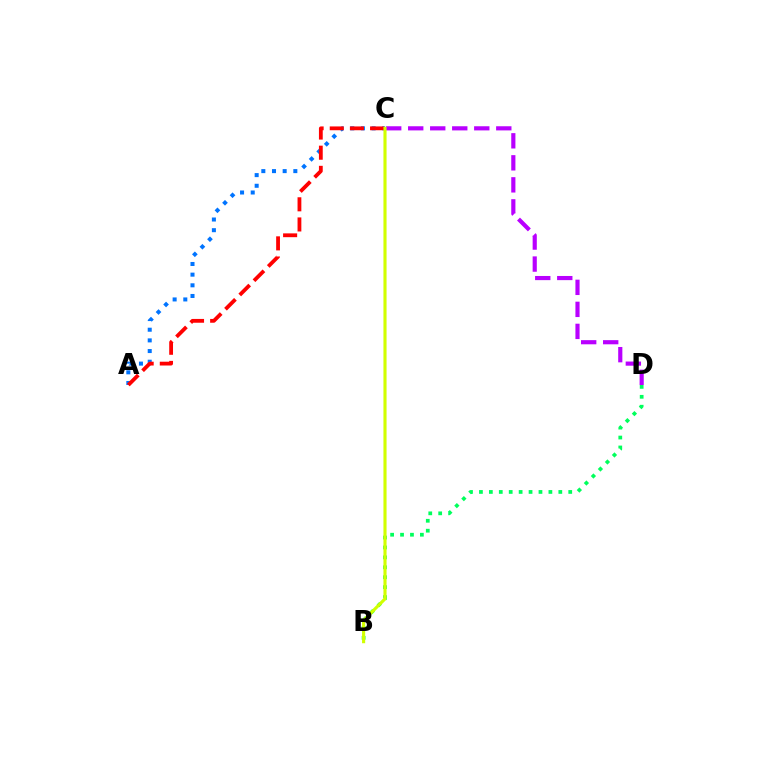{('A', 'C'): [{'color': '#0074ff', 'line_style': 'dotted', 'thickness': 2.9}, {'color': '#ff0000', 'line_style': 'dashed', 'thickness': 2.74}], ('B', 'D'): [{'color': '#00ff5c', 'line_style': 'dotted', 'thickness': 2.7}], ('C', 'D'): [{'color': '#b900ff', 'line_style': 'dashed', 'thickness': 2.99}], ('B', 'C'): [{'color': '#d1ff00', 'line_style': 'solid', 'thickness': 2.25}]}